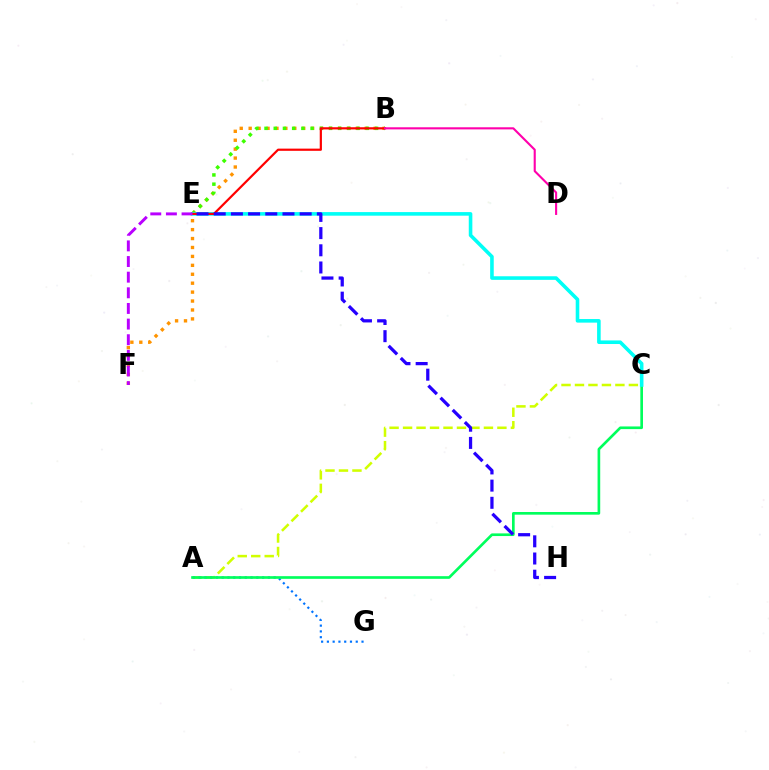{('B', 'F'): [{'color': '#ff9400', 'line_style': 'dotted', 'thickness': 2.43}], ('A', 'C'): [{'color': '#d1ff00', 'line_style': 'dashed', 'thickness': 1.83}, {'color': '#00ff5c', 'line_style': 'solid', 'thickness': 1.92}], ('A', 'G'): [{'color': '#0074ff', 'line_style': 'dotted', 'thickness': 1.57}], ('B', 'E'): [{'color': '#3dff00', 'line_style': 'dotted', 'thickness': 2.5}, {'color': '#ff0000', 'line_style': 'solid', 'thickness': 1.58}], ('C', 'E'): [{'color': '#00fff6', 'line_style': 'solid', 'thickness': 2.58}], ('E', 'H'): [{'color': '#2500ff', 'line_style': 'dashed', 'thickness': 2.34}], ('B', 'D'): [{'color': '#ff00ac', 'line_style': 'solid', 'thickness': 1.52}], ('E', 'F'): [{'color': '#b900ff', 'line_style': 'dashed', 'thickness': 2.12}]}